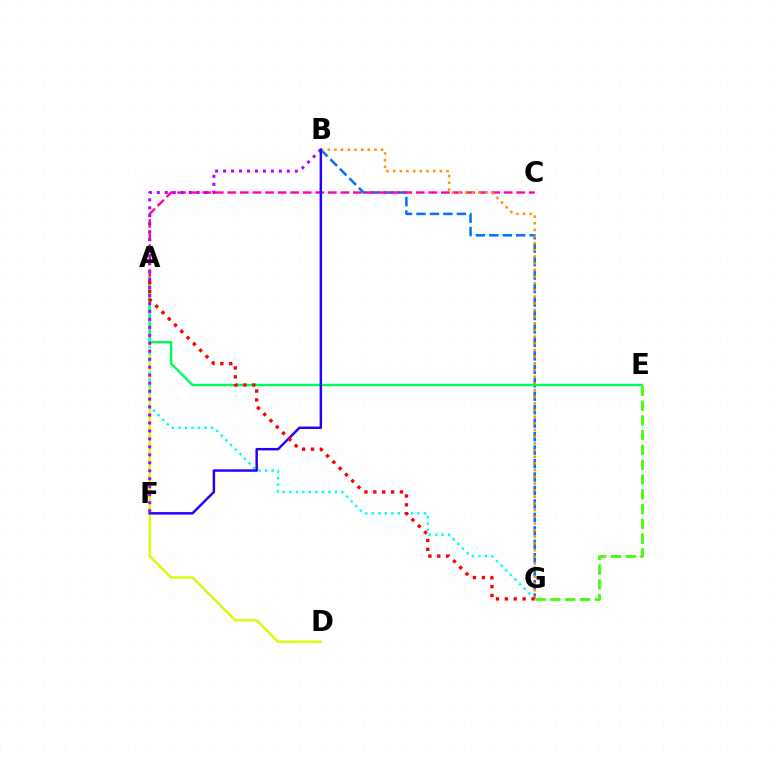{('B', 'G'): [{'color': '#0074ff', 'line_style': 'dashed', 'thickness': 1.83}, {'color': '#ff9400', 'line_style': 'dotted', 'thickness': 1.81}], ('A', 'D'): [{'color': '#d1ff00', 'line_style': 'solid', 'thickness': 1.69}], ('A', 'C'): [{'color': '#ff00ac', 'line_style': 'dashed', 'thickness': 1.71}], ('A', 'E'): [{'color': '#00ff5c', 'line_style': 'solid', 'thickness': 1.76}], ('A', 'G'): [{'color': '#00fff6', 'line_style': 'dotted', 'thickness': 1.77}, {'color': '#ff0000', 'line_style': 'dotted', 'thickness': 2.42}], ('B', 'F'): [{'color': '#b900ff', 'line_style': 'dotted', 'thickness': 2.17}, {'color': '#2500ff', 'line_style': 'solid', 'thickness': 1.77}], ('E', 'G'): [{'color': '#3dff00', 'line_style': 'dashed', 'thickness': 2.01}]}